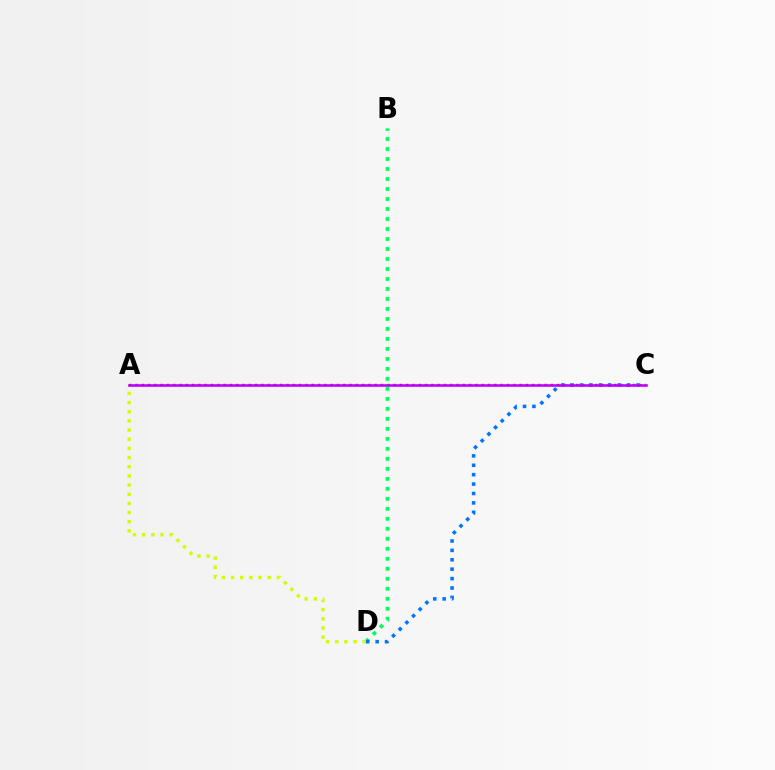{('A', 'C'): [{'color': '#ff0000', 'line_style': 'dotted', 'thickness': 1.71}, {'color': '#b900ff', 'line_style': 'solid', 'thickness': 1.84}], ('B', 'D'): [{'color': '#00ff5c', 'line_style': 'dotted', 'thickness': 2.72}], ('A', 'D'): [{'color': '#d1ff00', 'line_style': 'dotted', 'thickness': 2.49}], ('C', 'D'): [{'color': '#0074ff', 'line_style': 'dotted', 'thickness': 2.56}]}